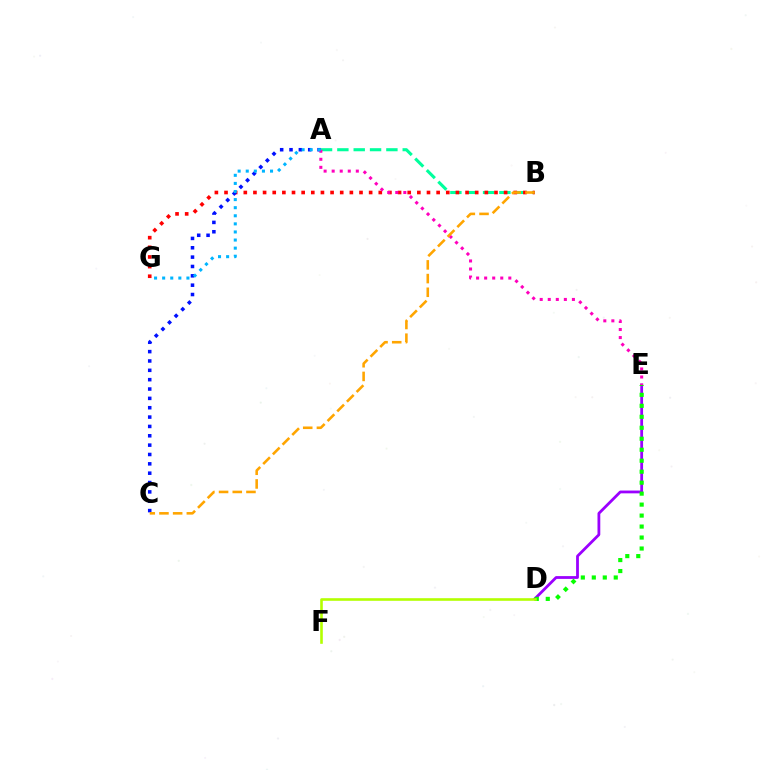{('A', 'B'): [{'color': '#00ff9d', 'line_style': 'dashed', 'thickness': 2.22}], ('B', 'G'): [{'color': '#ff0000', 'line_style': 'dotted', 'thickness': 2.62}], ('D', 'E'): [{'color': '#9b00ff', 'line_style': 'solid', 'thickness': 2.01}, {'color': '#08ff00', 'line_style': 'dotted', 'thickness': 2.98}], ('A', 'C'): [{'color': '#0010ff', 'line_style': 'dotted', 'thickness': 2.54}], ('D', 'F'): [{'color': '#b3ff00', 'line_style': 'solid', 'thickness': 1.88}], ('A', 'E'): [{'color': '#ff00bd', 'line_style': 'dotted', 'thickness': 2.19}], ('A', 'G'): [{'color': '#00b5ff', 'line_style': 'dotted', 'thickness': 2.2}], ('B', 'C'): [{'color': '#ffa500', 'line_style': 'dashed', 'thickness': 1.86}]}